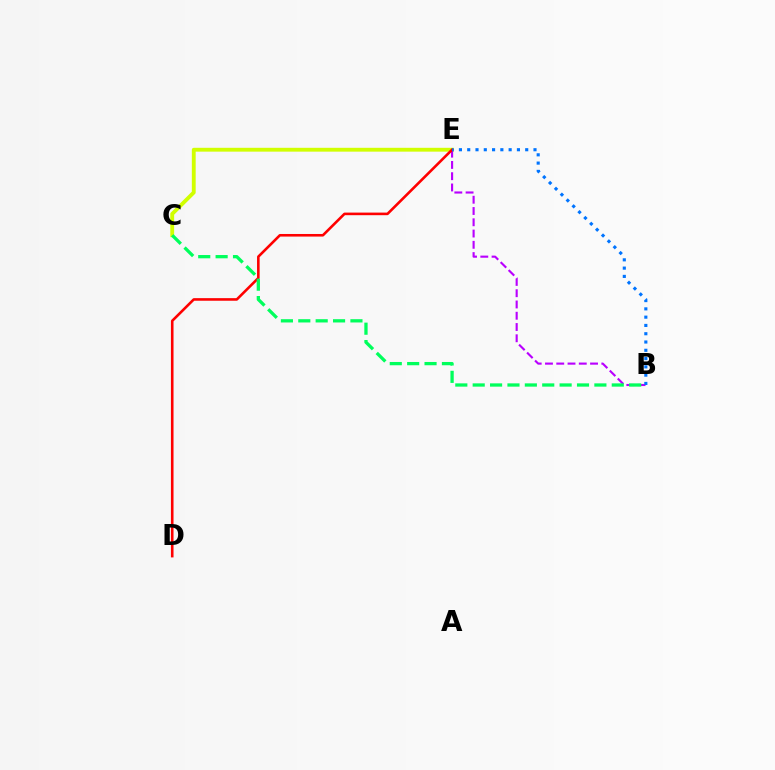{('C', 'E'): [{'color': '#d1ff00', 'line_style': 'solid', 'thickness': 2.77}], ('B', 'E'): [{'color': '#b900ff', 'line_style': 'dashed', 'thickness': 1.53}, {'color': '#0074ff', 'line_style': 'dotted', 'thickness': 2.25}], ('D', 'E'): [{'color': '#ff0000', 'line_style': 'solid', 'thickness': 1.87}], ('B', 'C'): [{'color': '#00ff5c', 'line_style': 'dashed', 'thickness': 2.36}]}